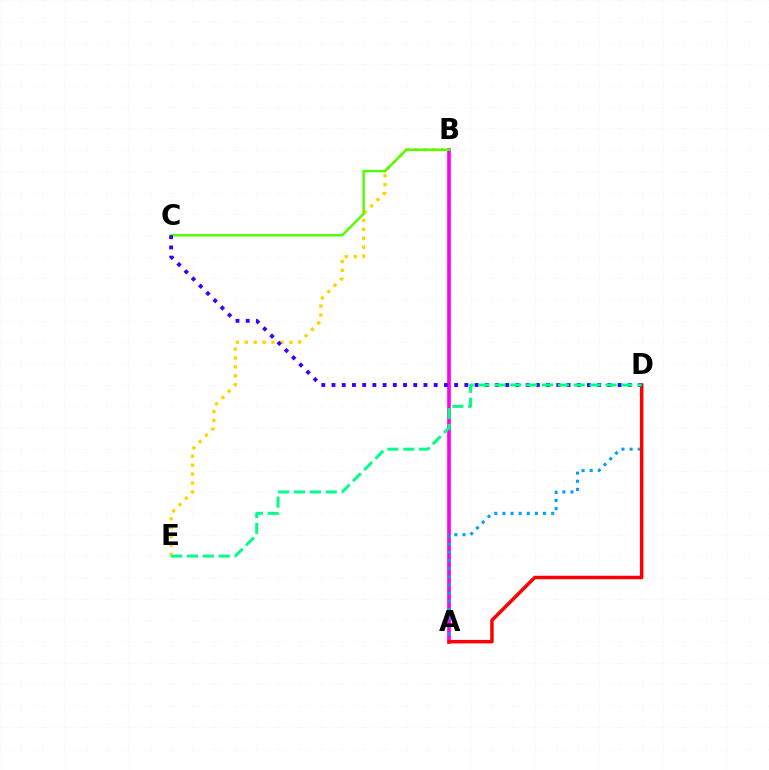{('A', 'B'): [{'color': '#ff00ed', 'line_style': 'solid', 'thickness': 2.64}], ('A', 'D'): [{'color': '#009eff', 'line_style': 'dotted', 'thickness': 2.21}, {'color': '#ff0000', 'line_style': 'solid', 'thickness': 2.5}], ('B', 'E'): [{'color': '#ffd500', 'line_style': 'dotted', 'thickness': 2.42}], ('B', 'C'): [{'color': '#4fff00', 'line_style': 'solid', 'thickness': 1.75}], ('C', 'D'): [{'color': '#3700ff', 'line_style': 'dotted', 'thickness': 2.78}], ('D', 'E'): [{'color': '#00ff86', 'line_style': 'dashed', 'thickness': 2.16}]}